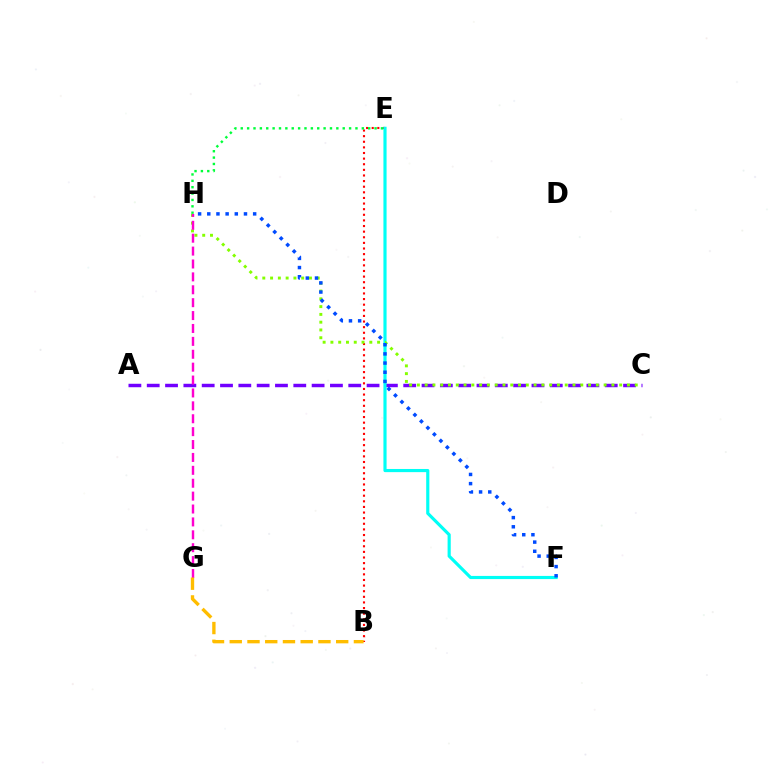{('A', 'C'): [{'color': '#7200ff', 'line_style': 'dashed', 'thickness': 2.49}], ('B', 'E'): [{'color': '#ff0000', 'line_style': 'dotted', 'thickness': 1.53}], ('E', 'H'): [{'color': '#00ff39', 'line_style': 'dotted', 'thickness': 1.73}], ('E', 'F'): [{'color': '#00fff6', 'line_style': 'solid', 'thickness': 2.27}], ('C', 'H'): [{'color': '#84ff00', 'line_style': 'dotted', 'thickness': 2.11}], ('G', 'H'): [{'color': '#ff00cf', 'line_style': 'dashed', 'thickness': 1.75}], ('B', 'G'): [{'color': '#ffbd00', 'line_style': 'dashed', 'thickness': 2.41}], ('F', 'H'): [{'color': '#004bff', 'line_style': 'dotted', 'thickness': 2.49}]}